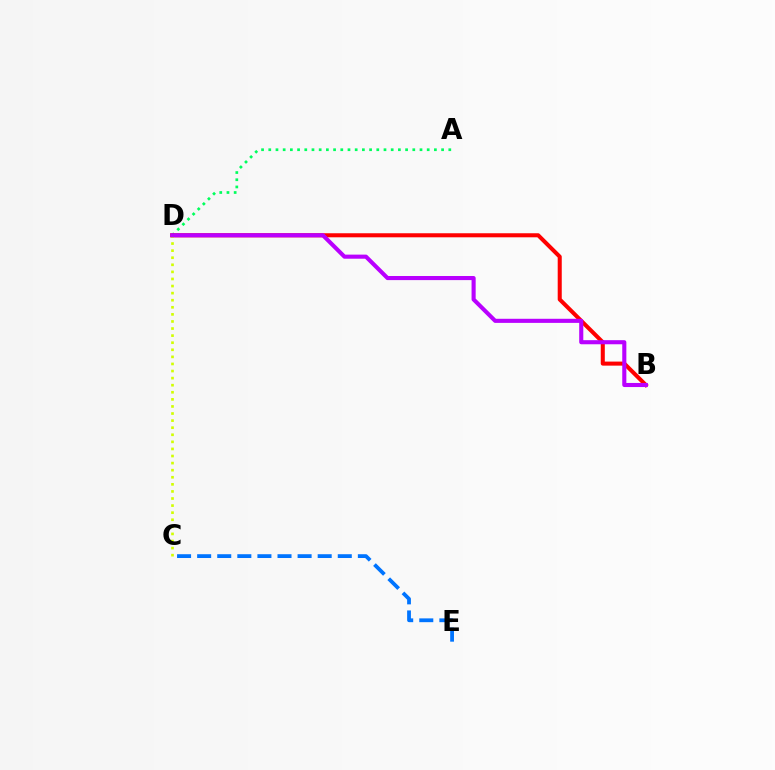{('C', 'E'): [{'color': '#0074ff', 'line_style': 'dashed', 'thickness': 2.73}], ('A', 'D'): [{'color': '#00ff5c', 'line_style': 'dotted', 'thickness': 1.96}], ('B', 'D'): [{'color': '#ff0000', 'line_style': 'solid', 'thickness': 2.91}, {'color': '#b900ff', 'line_style': 'solid', 'thickness': 2.95}], ('C', 'D'): [{'color': '#d1ff00', 'line_style': 'dotted', 'thickness': 1.92}]}